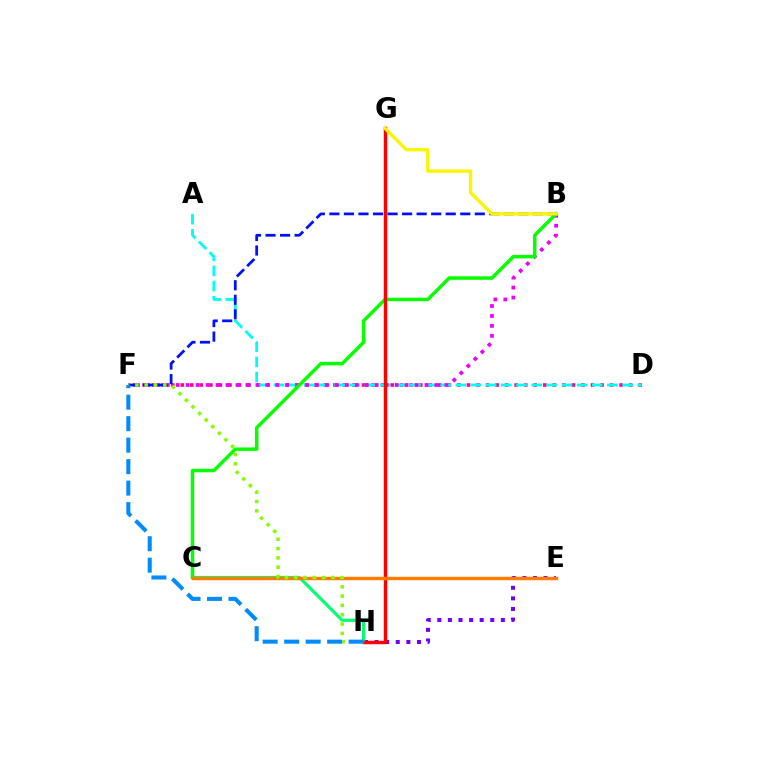{('E', 'H'): [{'color': '#7200ff', 'line_style': 'dotted', 'thickness': 2.88}], ('D', 'F'): [{'color': '#ff0094', 'line_style': 'dotted', 'thickness': 2.59}], ('A', 'D'): [{'color': '#00fff6', 'line_style': 'dashed', 'thickness': 2.06}], ('C', 'H'): [{'color': '#00ff74', 'line_style': 'solid', 'thickness': 2.3}], ('B', 'F'): [{'color': '#ee00ff', 'line_style': 'dotted', 'thickness': 2.7}, {'color': '#0010ff', 'line_style': 'dashed', 'thickness': 1.98}], ('B', 'C'): [{'color': '#08ff00', 'line_style': 'solid', 'thickness': 2.5}], ('G', 'H'): [{'color': '#ff0000', 'line_style': 'solid', 'thickness': 2.49}], ('C', 'E'): [{'color': '#ff7c00', 'line_style': 'solid', 'thickness': 2.46}], ('F', 'H'): [{'color': '#84ff00', 'line_style': 'dotted', 'thickness': 2.53}, {'color': '#008cff', 'line_style': 'dashed', 'thickness': 2.92}], ('B', 'G'): [{'color': '#fcf500', 'line_style': 'solid', 'thickness': 2.42}]}